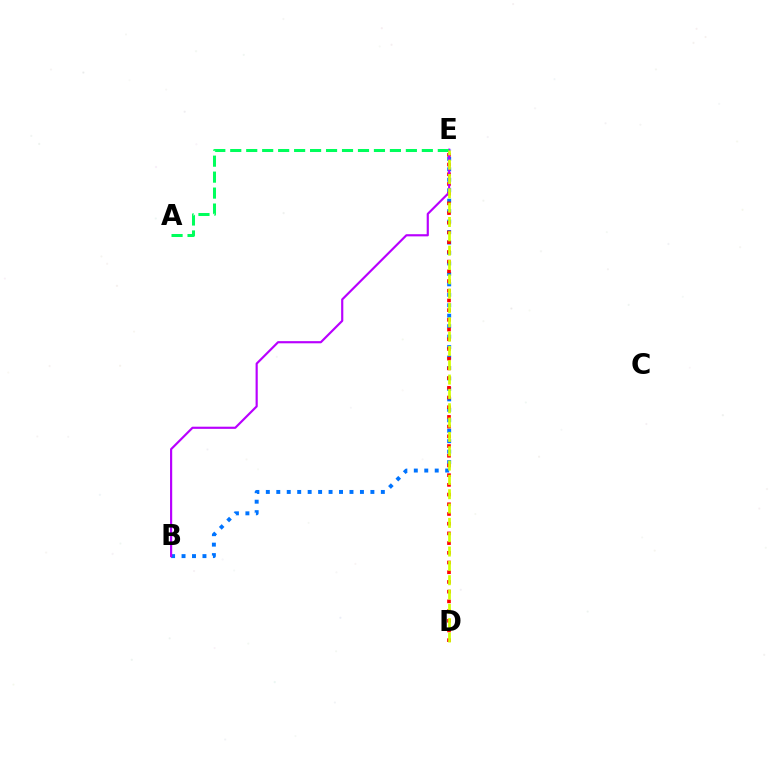{('B', 'E'): [{'color': '#0074ff', 'line_style': 'dotted', 'thickness': 2.84}, {'color': '#b900ff', 'line_style': 'solid', 'thickness': 1.56}], ('D', 'E'): [{'color': '#ff0000', 'line_style': 'dotted', 'thickness': 2.64}, {'color': '#d1ff00', 'line_style': 'dashed', 'thickness': 1.95}], ('A', 'E'): [{'color': '#00ff5c', 'line_style': 'dashed', 'thickness': 2.17}]}